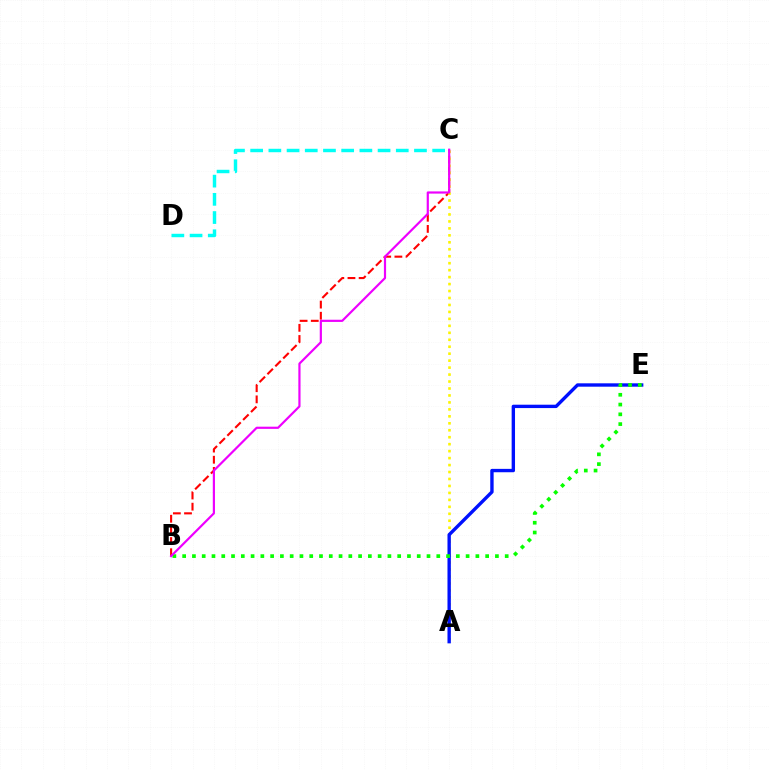{('B', 'C'): [{'color': '#ff0000', 'line_style': 'dashed', 'thickness': 1.52}, {'color': '#ee00ff', 'line_style': 'solid', 'thickness': 1.58}], ('C', 'D'): [{'color': '#00fff6', 'line_style': 'dashed', 'thickness': 2.47}], ('A', 'C'): [{'color': '#fcf500', 'line_style': 'dotted', 'thickness': 1.89}], ('A', 'E'): [{'color': '#0010ff', 'line_style': 'solid', 'thickness': 2.43}], ('B', 'E'): [{'color': '#08ff00', 'line_style': 'dotted', 'thickness': 2.66}]}